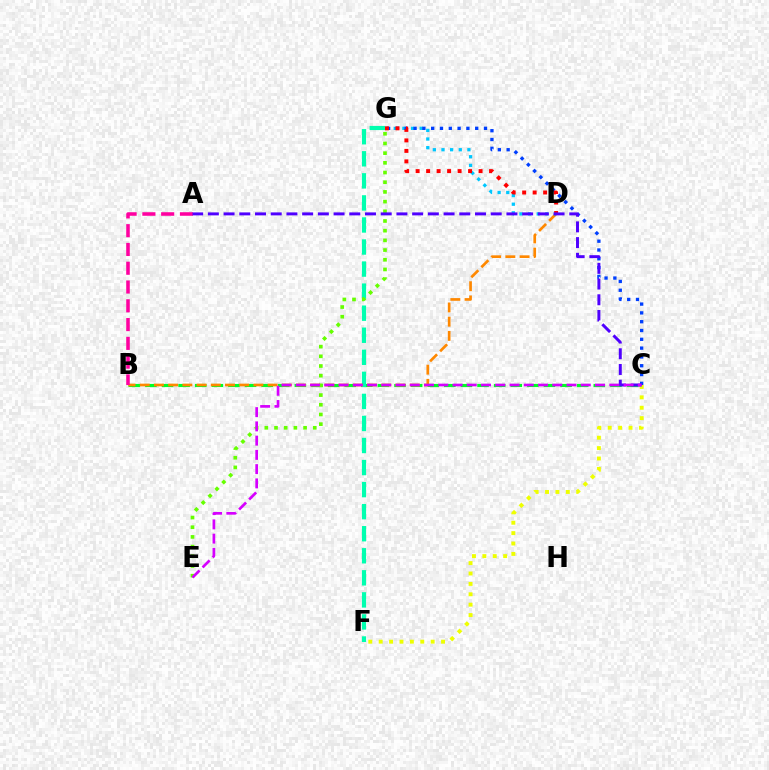{('B', 'C'): [{'color': '#00ff27', 'line_style': 'dashed', 'thickness': 2.26}], ('F', 'G'): [{'color': '#00ffaf', 'line_style': 'dashed', 'thickness': 3.0}], ('B', 'D'): [{'color': '#ff8800', 'line_style': 'dashed', 'thickness': 1.93}], ('D', 'G'): [{'color': '#00c7ff', 'line_style': 'dotted', 'thickness': 2.35}, {'color': '#ff0000', 'line_style': 'dotted', 'thickness': 2.85}], ('C', 'G'): [{'color': '#003fff', 'line_style': 'dotted', 'thickness': 2.39}], ('E', 'G'): [{'color': '#66ff00', 'line_style': 'dotted', 'thickness': 2.63}], ('A', 'B'): [{'color': '#ff00a0', 'line_style': 'dashed', 'thickness': 2.55}], ('C', 'F'): [{'color': '#eeff00', 'line_style': 'dotted', 'thickness': 2.82}], ('A', 'C'): [{'color': '#4f00ff', 'line_style': 'dashed', 'thickness': 2.13}], ('C', 'E'): [{'color': '#d600ff', 'line_style': 'dashed', 'thickness': 1.94}]}